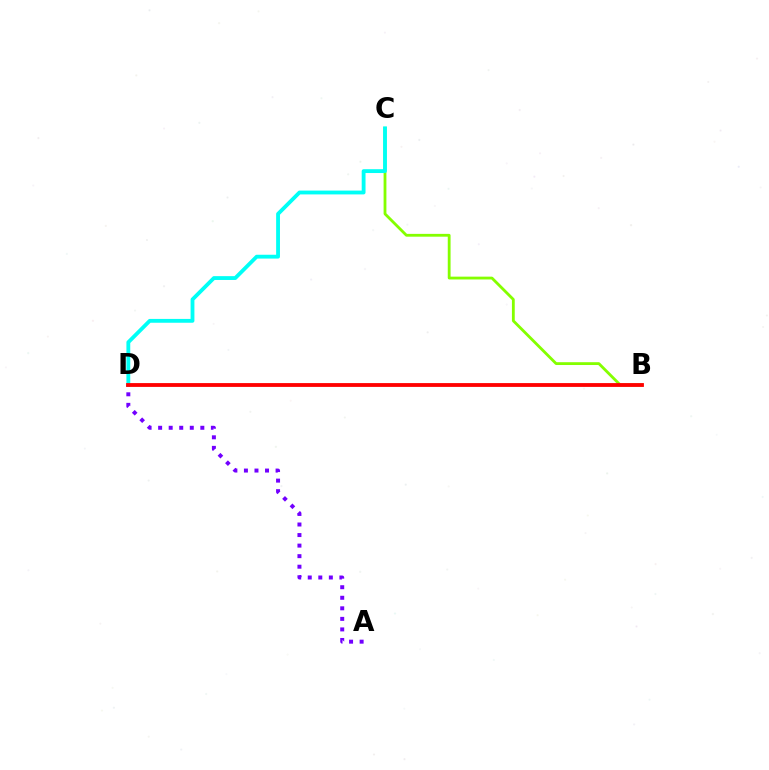{('B', 'C'): [{'color': '#84ff00', 'line_style': 'solid', 'thickness': 2.03}], ('A', 'D'): [{'color': '#7200ff', 'line_style': 'dotted', 'thickness': 2.87}], ('C', 'D'): [{'color': '#00fff6', 'line_style': 'solid', 'thickness': 2.76}], ('B', 'D'): [{'color': '#ff0000', 'line_style': 'solid', 'thickness': 2.74}]}